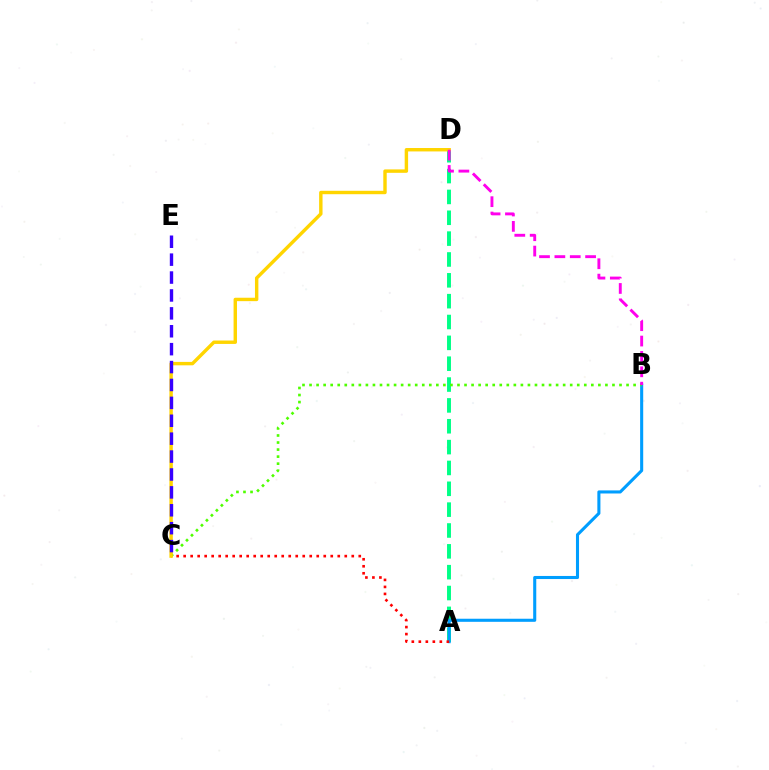{('A', 'D'): [{'color': '#00ff86', 'line_style': 'dashed', 'thickness': 2.83}], ('A', 'B'): [{'color': '#009eff', 'line_style': 'solid', 'thickness': 2.22}], ('B', 'C'): [{'color': '#4fff00', 'line_style': 'dotted', 'thickness': 1.91}], ('A', 'C'): [{'color': '#ff0000', 'line_style': 'dotted', 'thickness': 1.9}], ('C', 'D'): [{'color': '#ffd500', 'line_style': 'solid', 'thickness': 2.46}], ('B', 'D'): [{'color': '#ff00ed', 'line_style': 'dashed', 'thickness': 2.09}], ('C', 'E'): [{'color': '#3700ff', 'line_style': 'dashed', 'thickness': 2.43}]}